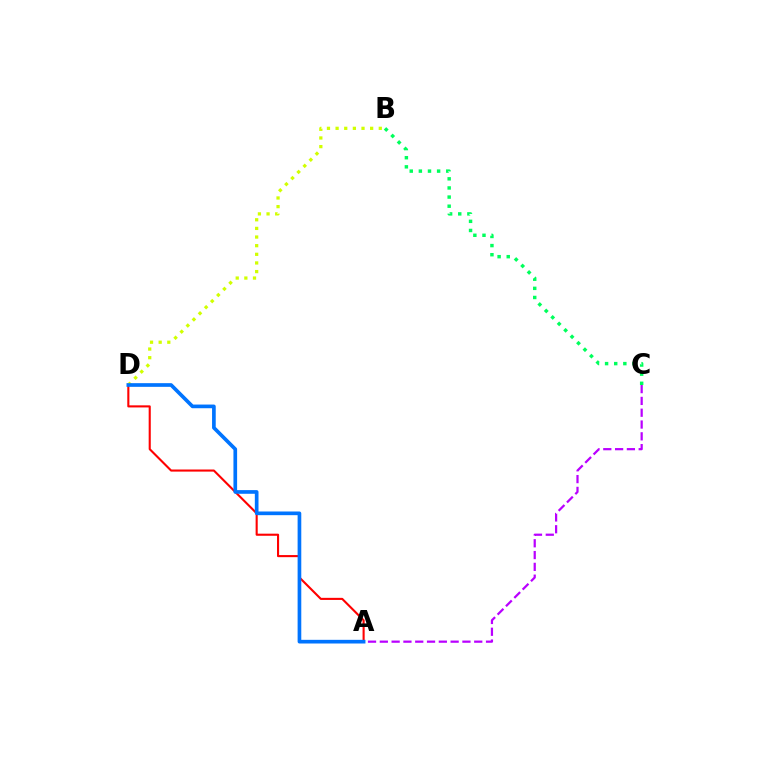{('B', 'C'): [{'color': '#00ff5c', 'line_style': 'dotted', 'thickness': 2.48}], ('A', 'D'): [{'color': '#ff0000', 'line_style': 'solid', 'thickness': 1.51}, {'color': '#0074ff', 'line_style': 'solid', 'thickness': 2.64}], ('B', 'D'): [{'color': '#d1ff00', 'line_style': 'dotted', 'thickness': 2.35}], ('A', 'C'): [{'color': '#b900ff', 'line_style': 'dashed', 'thickness': 1.6}]}